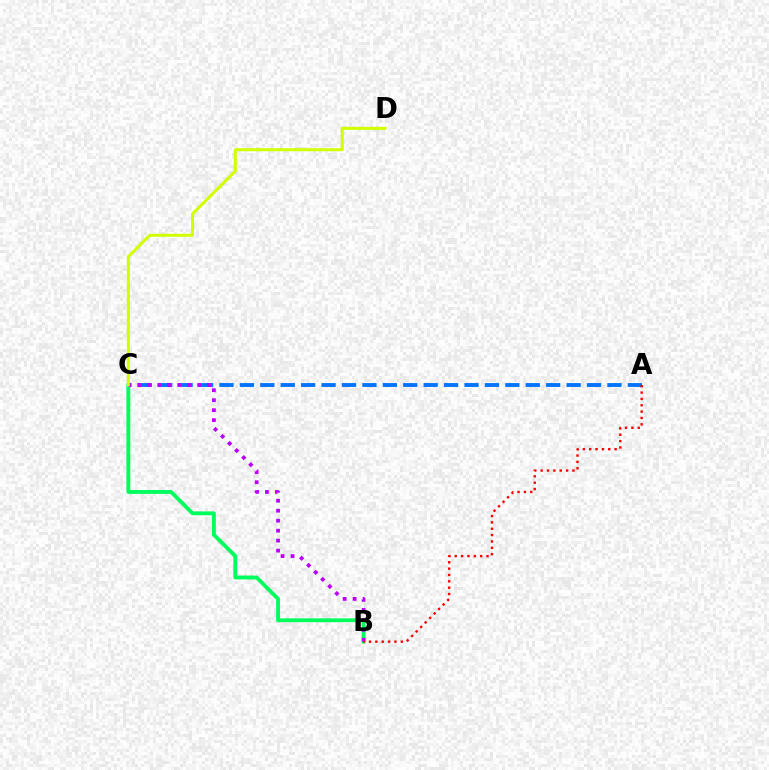{('B', 'C'): [{'color': '#00ff5c', 'line_style': 'solid', 'thickness': 2.77}, {'color': '#b900ff', 'line_style': 'dotted', 'thickness': 2.71}], ('A', 'C'): [{'color': '#0074ff', 'line_style': 'dashed', 'thickness': 2.77}], ('C', 'D'): [{'color': '#d1ff00', 'line_style': 'solid', 'thickness': 2.16}], ('A', 'B'): [{'color': '#ff0000', 'line_style': 'dotted', 'thickness': 1.73}]}